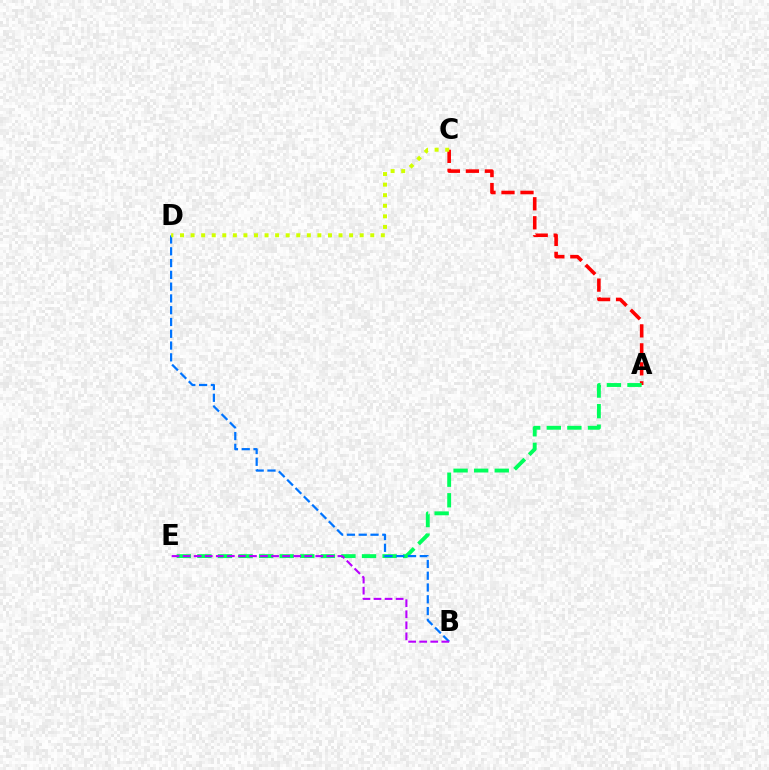{('A', 'C'): [{'color': '#ff0000', 'line_style': 'dashed', 'thickness': 2.58}], ('A', 'E'): [{'color': '#00ff5c', 'line_style': 'dashed', 'thickness': 2.8}], ('B', 'D'): [{'color': '#0074ff', 'line_style': 'dashed', 'thickness': 1.6}], ('B', 'E'): [{'color': '#b900ff', 'line_style': 'dashed', 'thickness': 1.5}], ('C', 'D'): [{'color': '#d1ff00', 'line_style': 'dotted', 'thickness': 2.87}]}